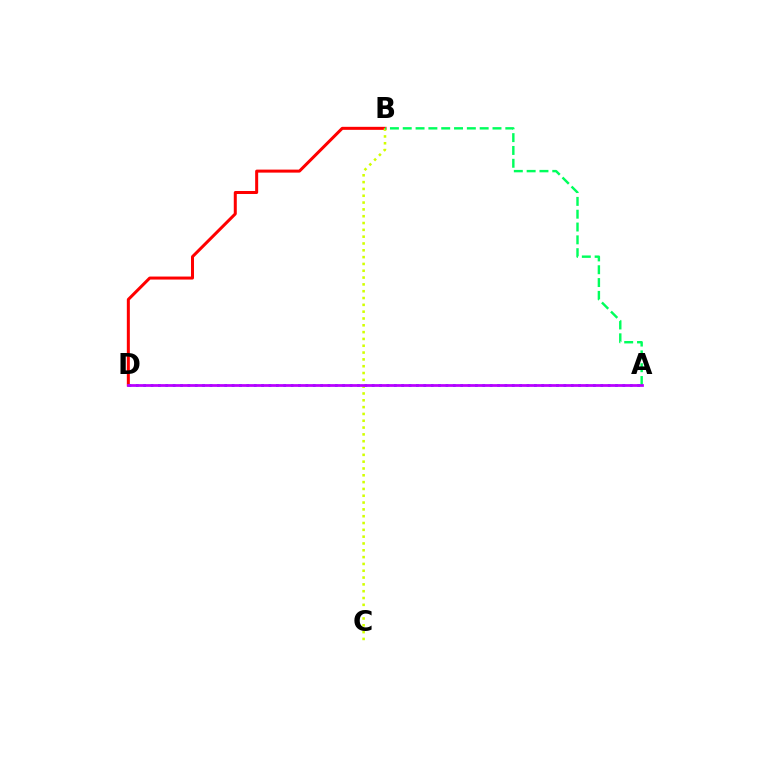{('B', 'D'): [{'color': '#ff0000', 'line_style': 'solid', 'thickness': 2.17}], ('B', 'C'): [{'color': '#d1ff00', 'line_style': 'dotted', 'thickness': 1.85}], ('A', 'B'): [{'color': '#00ff5c', 'line_style': 'dashed', 'thickness': 1.74}], ('A', 'D'): [{'color': '#0074ff', 'line_style': 'dotted', 'thickness': 2.0}, {'color': '#b900ff', 'line_style': 'solid', 'thickness': 1.98}]}